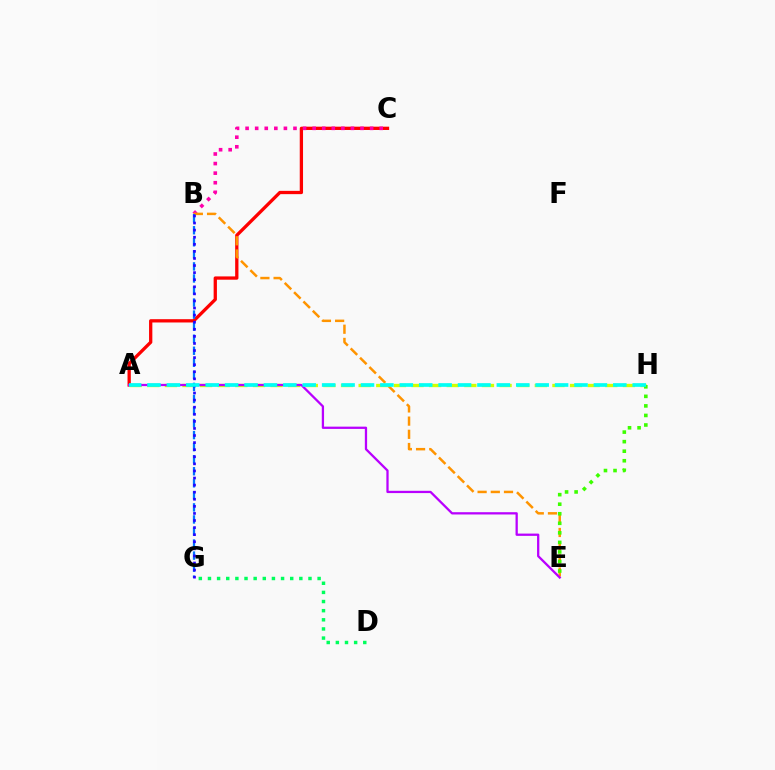{('A', 'C'): [{'color': '#ff0000', 'line_style': 'solid', 'thickness': 2.37}], ('B', 'C'): [{'color': '#ff00ac', 'line_style': 'dotted', 'thickness': 2.6}], ('B', 'E'): [{'color': '#ff9400', 'line_style': 'dashed', 'thickness': 1.79}], ('A', 'H'): [{'color': '#d1ff00', 'line_style': 'dashed', 'thickness': 2.39}, {'color': '#00fff6', 'line_style': 'dashed', 'thickness': 2.64}], ('A', 'E'): [{'color': '#b900ff', 'line_style': 'solid', 'thickness': 1.64}], ('E', 'H'): [{'color': '#3dff00', 'line_style': 'dotted', 'thickness': 2.59}], ('B', 'G'): [{'color': '#0074ff', 'line_style': 'dashed', 'thickness': 1.64}, {'color': '#2500ff', 'line_style': 'dotted', 'thickness': 1.92}], ('D', 'G'): [{'color': '#00ff5c', 'line_style': 'dotted', 'thickness': 2.48}]}